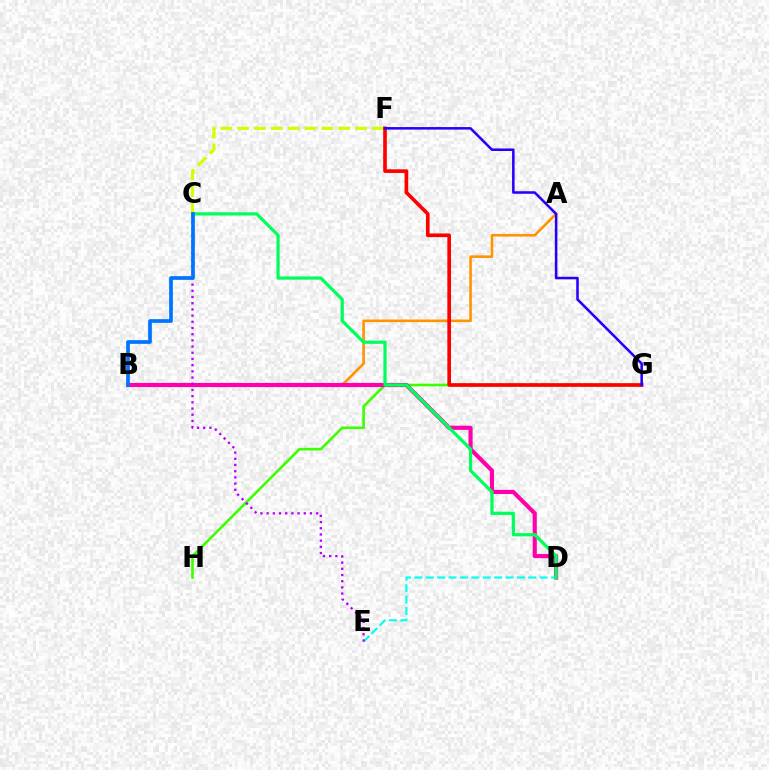{('A', 'B'): [{'color': '#ff9400', 'line_style': 'solid', 'thickness': 1.87}], ('G', 'H'): [{'color': '#3dff00', 'line_style': 'solid', 'thickness': 1.89}], ('B', 'D'): [{'color': '#ff00ac', 'line_style': 'solid', 'thickness': 2.97}], ('C', 'F'): [{'color': '#d1ff00', 'line_style': 'dashed', 'thickness': 2.29}], ('F', 'G'): [{'color': '#ff0000', 'line_style': 'solid', 'thickness': 2.62}, {'color': '#2500ff', 'line_style': 'solid', 'thickness': 1.83}], ('D', 'E'): [{'color': '#00fff6', 'line_style': 'dashed', 'thickness': 1.55}], ('C', 'E'): [{'color': '#b900ff', 'line_style': 'dotted', 'thickness': 1.68}], ('C', 'D'): [{'color': '#00ff5c', 'line_style': 'solid', 'thickness': 2.32}], ('B', 'C'): [{'color': '#0074ff', 'line_style': 'solid', 'thickness': 2.66}]}